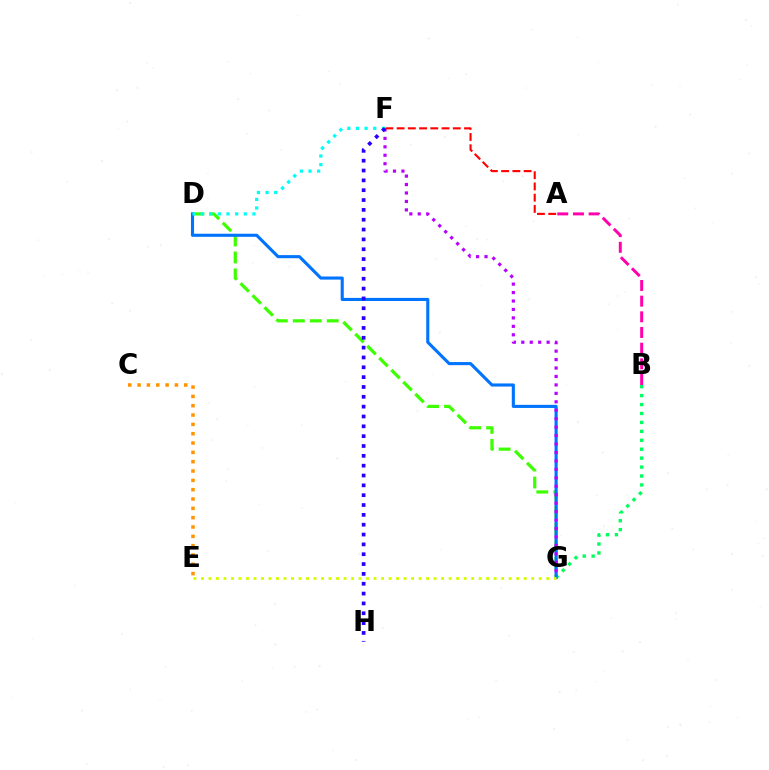{('B', 'G'): [{'color': '#00ff5c', 'line_style': 'dotted', 'thickness': 2.43}], ('A', 'B'): [{'color': '#ff00ac', 'line_style': 'dashed', 'thickness': 2.13}], ('C', 'E'): [{'color': '#ff9400', 'line_style': 'dotted', 'thickness': 2.53}], ('D', 'G'): [{'color': '#3dff00', 'line_style': 'dashed', 'thickness': 2.31}, {'color': '#0074ff', 'line_style': 'solid', 'thickness': 2.23}], ('F', 'G'): [{'color': '#b900ff', 'line_style': 'dotted', 'thickness': 2.29}], ('D', 'F'): [{'color': '#00fff6', 'line_style': 'dotted', 'thickness': 2.35}], ('A', 'F'): [{'color': '#ff0000', 'line_style': 'dashed', 'thickness': 1.53}], ('E', 'G'): [{'color': '#d1ff00', 'line_style': 'dotted', 'thickness': 2.04}], ('F', 'H'): [{'color': '#2500ff', 'line_style': 'dotted', 'thickness': 2.67}]}